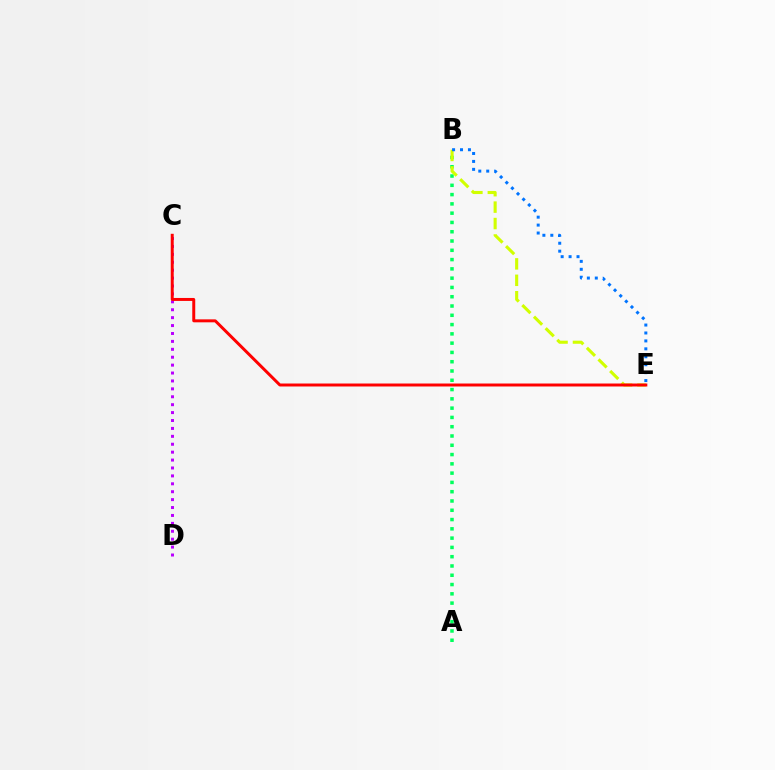{('C', 'D'): [{'color': '#b900ff', 'line_style': 'dotted', 'thickness': 2.15}], ('A', 'B'): [{'color': '#00ff5c', 'line_style': 'dotted', 'thickness': 2.52}], ('B', 'E'): [{'color': '#d1ff00', 'line_style': 'dashed', 'thickness': 2.23}, {'color': '#0074ff', 'line_style': 'dotted', 'thickness': 2.16}], ('C', 'E'): [{'color': '#ff0000', 'line_style': 'solid', 'thickness': 2.14}]}